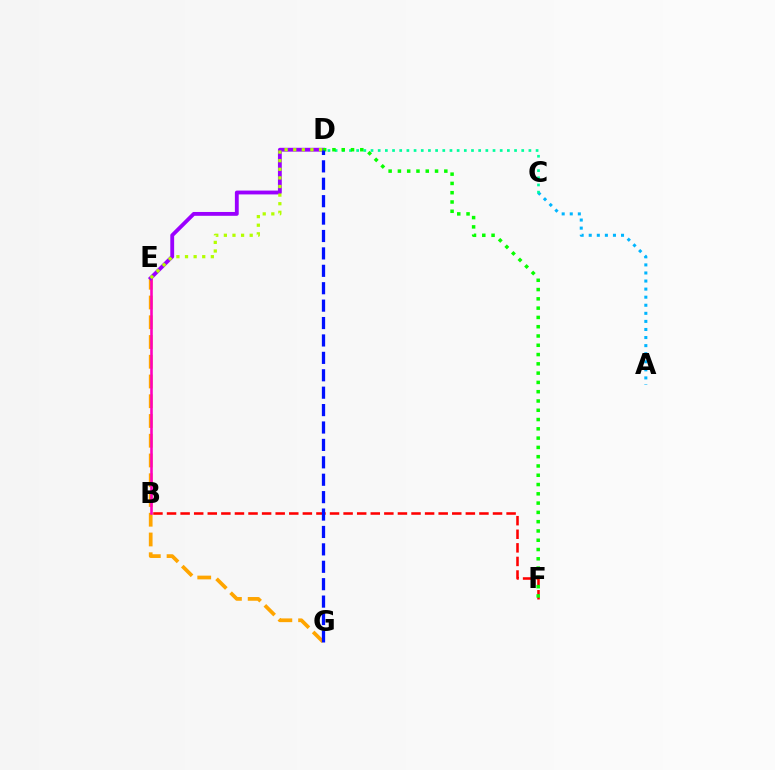{('E', 'G'): [{'color': '#ffa500', 'line_style': 'dashed', 'thickness': 2.68}], ('B', 'E'): [{'color': '#ff00bd', 'line_style': 'solid', 'thickness': 1.86}], ('A', 'C'): [{'color': '#00b5ff', 'line_style': 'dotted', 'thickness': 2.19}], ('B', 'F'): [{'color': '#ff0000', 'line_style': 'dashed', 'thickness': 1.85}], ('D', 'E'): [{'color': '#9b00ff', 'line_style': 'solid', 'thickness': 2.76}, {'color': '#b3ff00', 'line_style': 'dotted', 'thickness': 2.34}], ('C', 'D'): [{'color': '#00ff9d', 'line_style': 'dotted', 'thickness': 1.95}], ('D', 'F'): [{'color': '#08ff00', 'line_style': 'dotted', 'thickness': 2.52}], ('D', 'G'): [{'color': '#0010ff', 'line_style': 'dashed', 'thickness': 2.37}]}